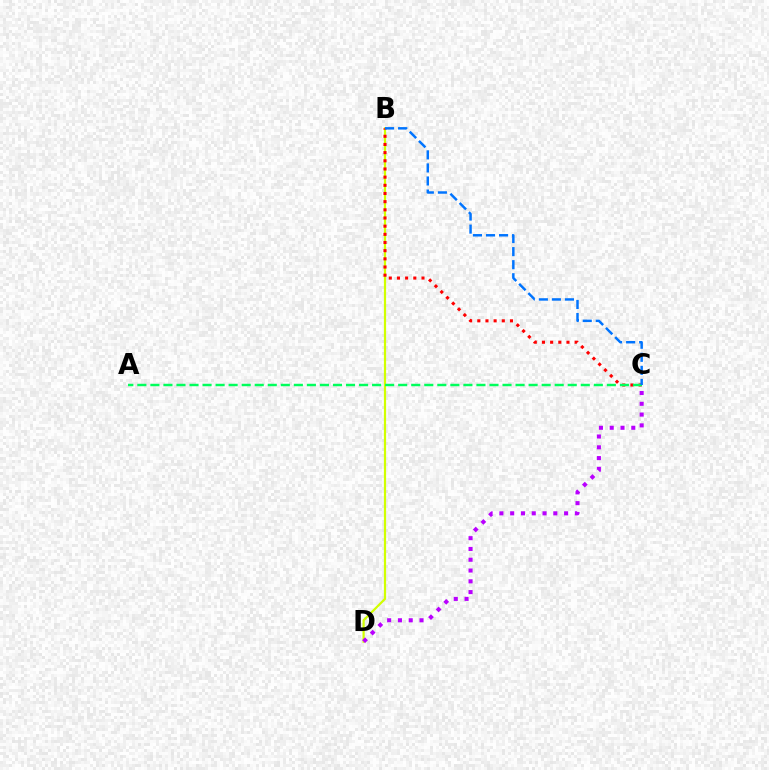{('B', 'D'): [{'color': '#d1ff00', 'line_style': 'solid', 'thickness': 1.59}], ('B', 'C'): [{'color': '#ff0000', 'line_style': 'dotted', 'thickness': 2.22}, {'color': '#0074ff', 'line_style': 'dashed', 'thickness': 1.77}], ('A', 'C'): [{'color': '#00ff5c', 'line_style': 'dashed', 'thickness': 1.77}], ('C', 'D'): [{'color': '#b900ff', 'line_style': 'dotted', 'thickness': 2.93}]}